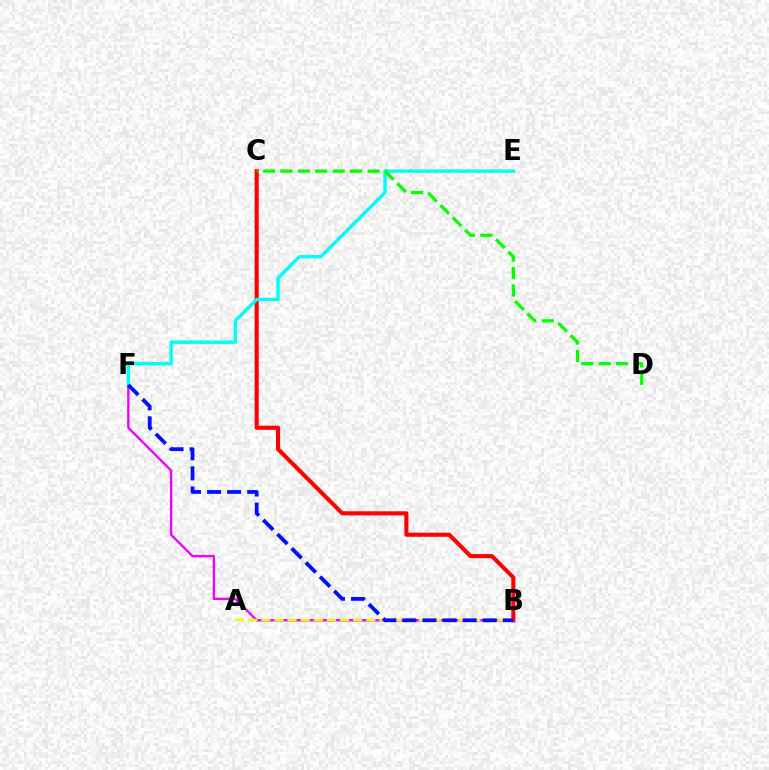{('B', 'C'): [{'color': '#ff0000', 'line_style': 'solid', 'thickness': 2.95}], ('B', 'F'): [{'color': '#ee00ff', 'line_style': 'solid', 'thickness': 1.7}, {'color': '#0010ff', 'line_style': 'dashed', 'thickness': 2.73}], ('E', 'F'): [{'color': '#00fff6', 'line_style': 'solid', 'thickness': 2.44}], ('A', 'B'): [{'color': '#fcf500', 'line_style': 'dashed', 'thickness': 1.78}], ('C', 'D'): [{'color': '#08ff00', 'line_style': 'dashed', 'thickness': 2.37}]}